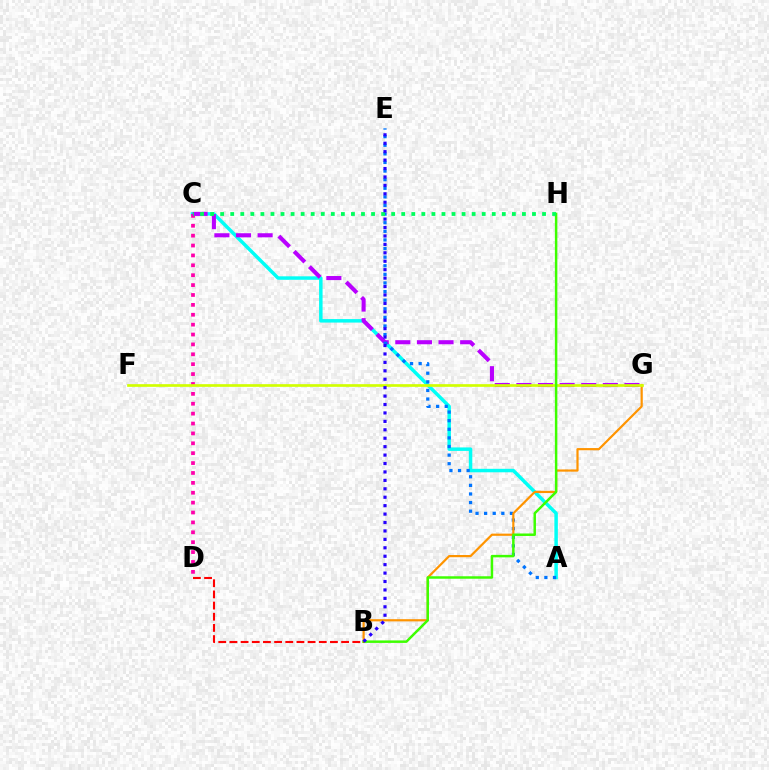{('A', 'C'): [{'color': '#00fff6', 'line_style': 'solid', 'thickness': 2.5}], ('C', 'D'): [{'color': '#ff00ac', 'line_style': 'dotted', 'thickness': 2.69}], ('C', 'G'): [{'color': '#b900ff', 'line_style': 'dashed', 'thickness': 2.94}], ('A', 'E'): [{'color': '#0074ff', 'line_style': 'dotted', 'thickness': 2.34}], ('B', 'G'): [{'color': '#ff9400', 'line_style': 'solid', 'thickness': 1.59}], ('F', 'G'): [{'color': '#d1ff00', 'line_style': 'solid', 'thickness': 1.93}], ('B', 'H'): [{'color': '#3dff00', 'line_style': 'solid', 'thickness': 1.78}], ('B', 'D'): [{'color': '#ff0000', 'line_style': 'dashed', 'thickness': 1.52}], ('C', 'H'): [{'color': '#00ff5c', 'line_style': 'dotted', 'thickness': 2.73}], ('B', 'E'): [{'color': '#2500ff', 'line_style': 'dotted', 'thickness': 2.29}]}